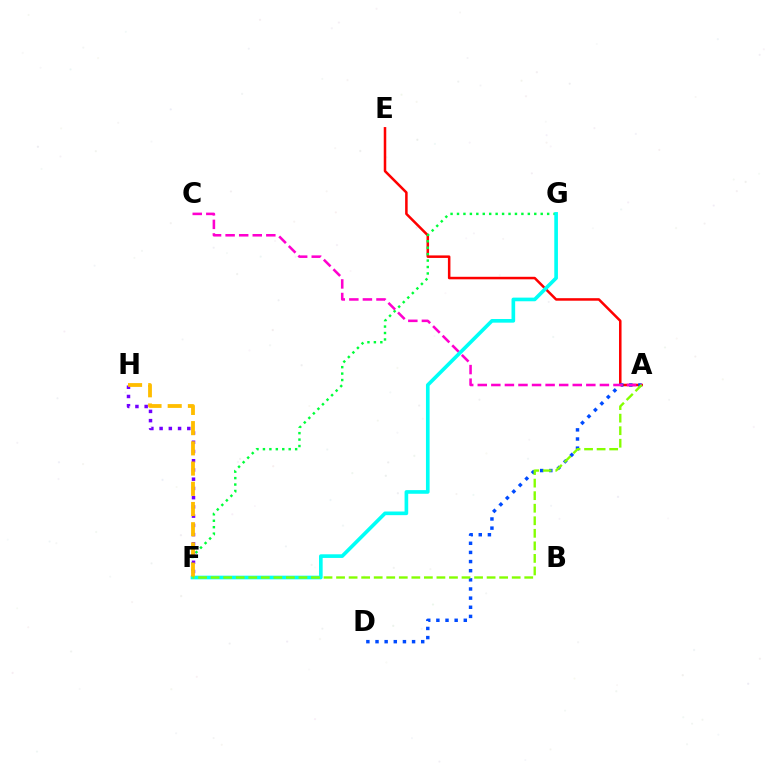{('A', 'E'): [{'color': '#ff0000', 'line_style': 'solid', 'thickness': 1.82}], ('F', 'G'): [{'color': '#00ff39', 'line_style': 'dotted', 'thickness': 1.75}, {'color': '#00fff6', 'line_style': 'solid', 'thickness': 2.63}], ('F', 'H'): [{'color': '#7200ff', 'line_style': 'dotted', 'thickness': 2.51}, {'color': '#ffbd00', 'line_style': 'dashed', 'thickness': 2.75}], ('A', 'D'): [{'color': '#004bff', 'line_style': 'dotted', 'thickness': 2.48}], ('A', 'C'): [{'color': '#ff00cf', 'line_style': 'dashed', 'thickness': 1.84}], ('A', 'F'): [{'color': '#84ff00', 'line_style': 'dashed', 'thickness': 1.7}]}